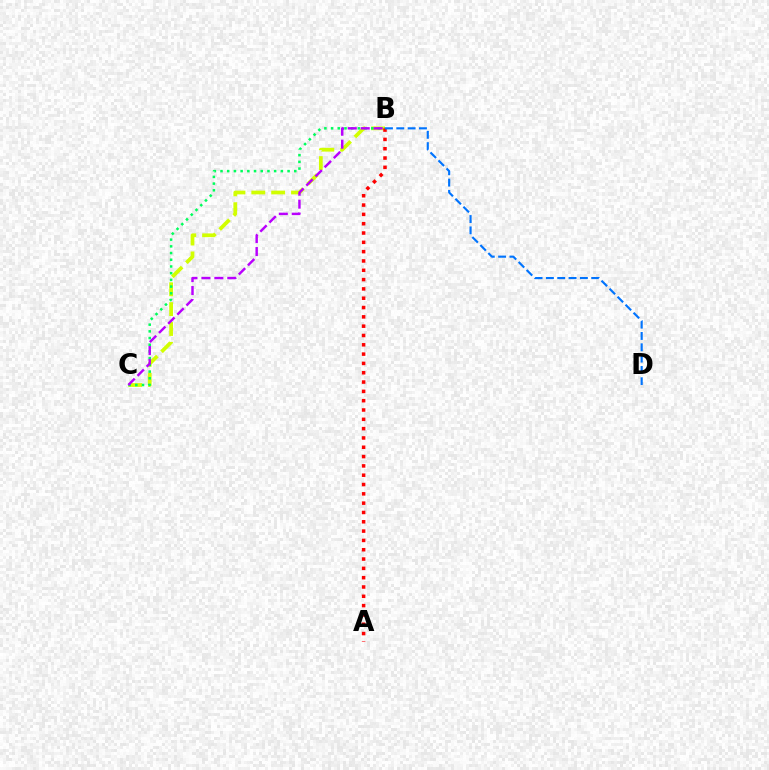{('B', 'C'): [{'color': '#d1ff00', 'line_style': 'dashed', 'thickness': 2.7}, {'color': '#00ff5c', 'line_style': 'dotted', 'thickness': 1.82}, {'color': '#b900ff', 'line_style': 'dashed', 'thickness': 1.76}], ('A', 'B'): [{'color': '#ff0000', 'line_style': 'dotted', 'thickness': 2.53}], ('B', 'D'): [{'color': '#0074ff', 'line_style': 'dashed', 'thickness': 1.54}]}